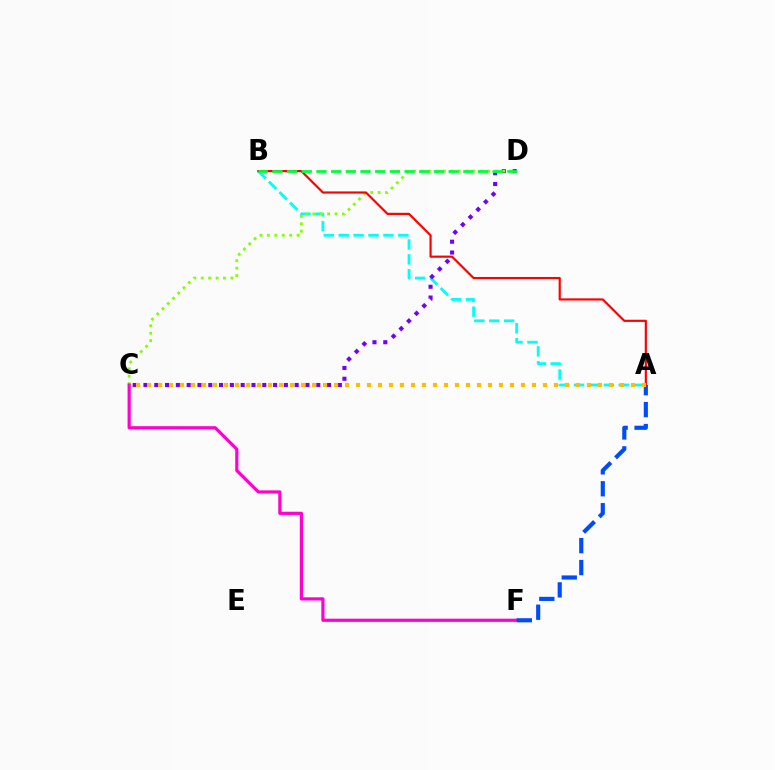{('A', 'B'): [{'color': '#00fff6', 'line_style': 'dashed', 'thickness': 2.02}, {'color': '#ff0000', 'line_style': 'solid', 'thickness': 1.56}], ('C', 'D'): [{'color': '#7200ff', 'line_style': 'dotted', 'thickness': 2.93}, {'color': '#84ff00', 'line_style': 'dotted', 'thickness': 2.01}], ('B', 'D'): [{'color': '#00ff39', 'line_style': 'dashed', 'thickness': 1.99}], ('C', 'F'): [{'color': '#ff00cf', 'line_style': 'solid', 'thickness': 2.29}], ('A', 'F'): [{'color': '#004bff', 'line_style': 'dashed', 'thickness': 2.98}], ('A', 'C'): [{'color': '#ffbd00', 'line_style': 'dotted', 'thickness': 2.99}]}